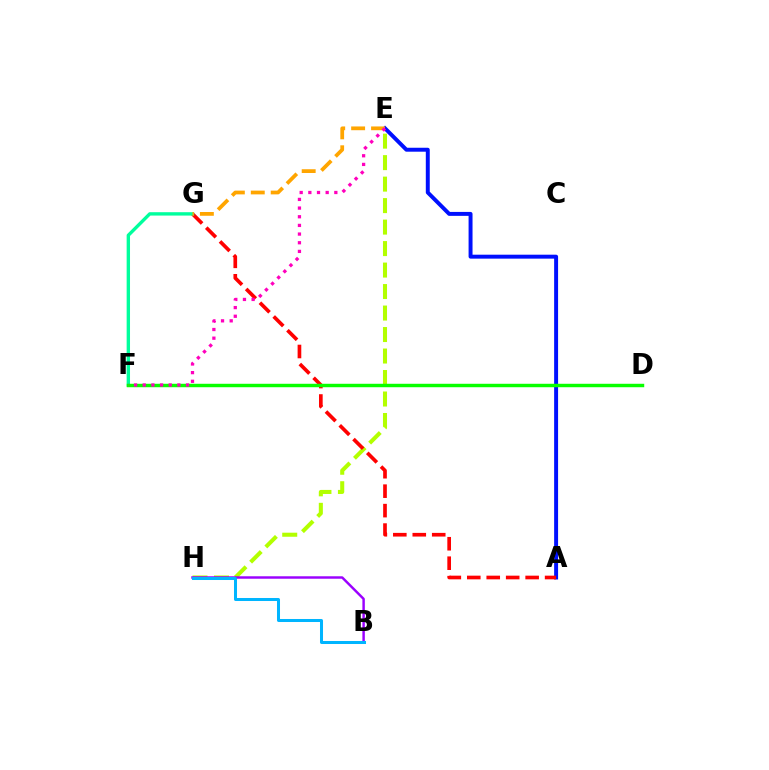{('E', 'H'): [{'color': '#b3ff00', 'line_style': 'dashed', 'thickness': 2.92}], ('A', 'E'): [{'color': '#0010ff', 'line_style': 'solid', 'thickness': 2.84}], ('A', 'G'): [{'color': '#ff0000', 'line_style': 'dashed', 'thickness': 2.64}], ('F', 'G'): [{'color': '#00ff9d', 'line_style': 'solid', 'thickness': 2.42}], ('D', 'F'): [{'color': '#08ff00', 'line_style': 'solid', 'thickness': 2.48}], ('B', 'H'): [{'color': '#9b00ff', 'line_style': 'solid', 'thickness': 1.77}, {'color': '#00b5ff', 'line_style': 'solid', 'thickness': 2.17}], ('E', 'G'): [{'color': '#ffa500', 'line_style': 'dashed', 'thickness': 2.71}], ('E', 'F'): [{'color': '#ff00bd', 'line_style': 'dotted', 'thickness': 2.35}]}